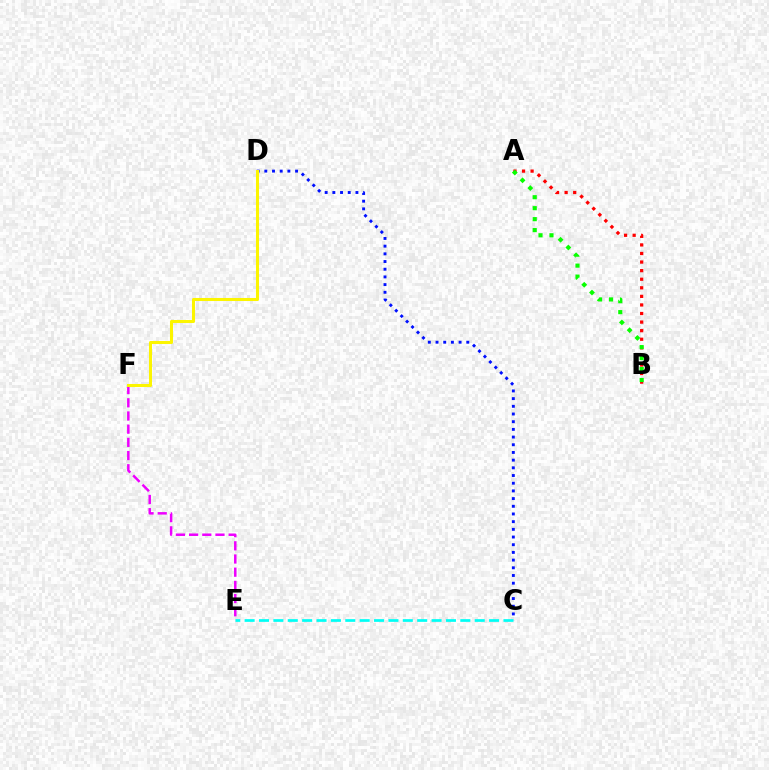{('A', 'B'): [{'color': '#ff0000', 'line_style': 'dotted', 'thickness': 2.33}, {'color': '#08ff00', 'line_style': 'dotted', 'thickness': 2.98}], ('C', 'D'): [{'color': '#0010ff', 'line_style': 'dotted', 'thickness': 2.09}], ('E', 'F'): [{'color': '#ee00ff', 'line_style': 'dashed', 'thickness': 1.79}], ('D', 'F'): [{'color': '#fcf500', 'line_style': 'solid', 'thickness': 2.19}], ('C', 'E'): [{'color': '#00fff6', 'line_style': 'dashed', 'thickness': 1.95}]}